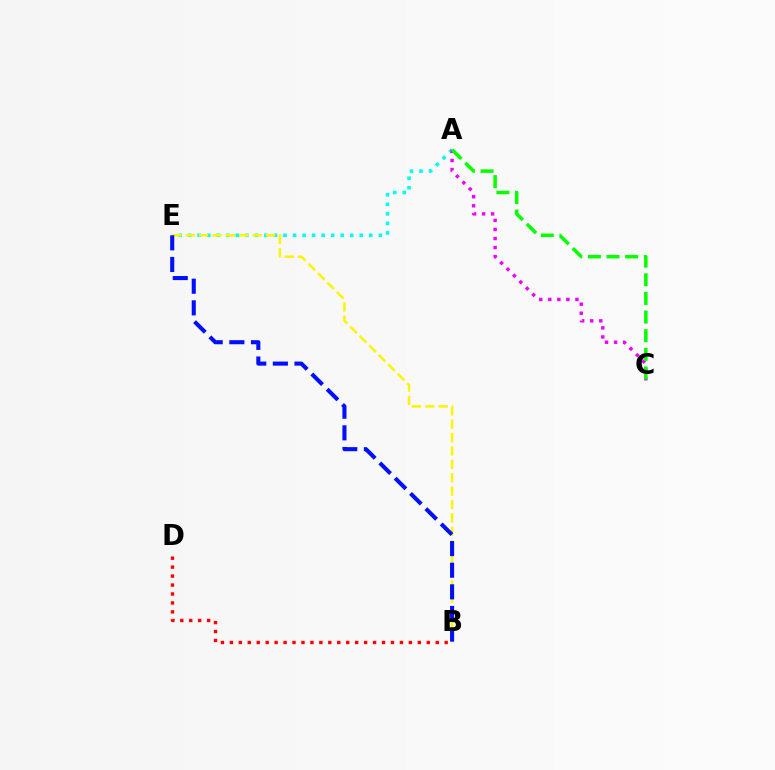{('A', 'E'): [{'color': '#00fff6', 'line_style': 'dotted', 'thickness': 2.59}], ('B', 'E'): [{'color': '#fcf500', 'line_style': 'dashed', 'thickness': 1.82}, {'color': '#0010ff', 'line_style': 'dashed', 'thickness': 2.94}], ('A', 'C'): [{'color': '#ee00ff', 'line_style': 'dotted', 'thickness': 2.46}, {'color': '#08ff00', 'line_style': 'dashed', 'thickness': 2.53}], ('B', 'D'): [{'color': '#ff0000', 'line_style': 'dotted', 'thickness': 2.43}]}